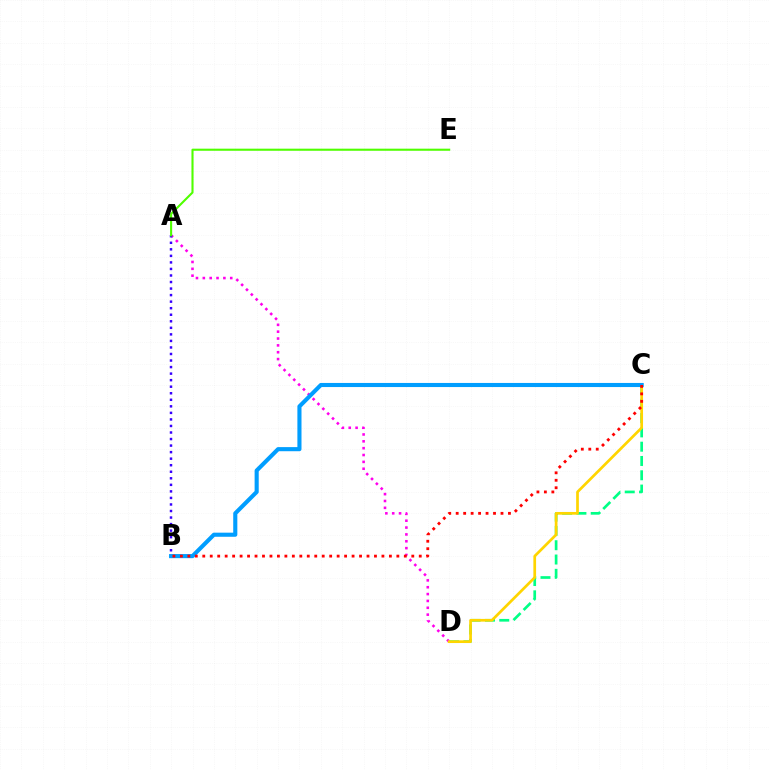{('C', 'D'): [{'color': '#00ff86', 'line_style': 'dashed', 'thickness': 1.94}, {'color': '#ffd500', 'line_style': 'solid', 'thickness': 1.95}], ('A', 'D'): [{'color': '#ff00ed', 'line_style': 'dotted', 'thickness': 1.86}], ('A', 'B'): [{'color': '#3700ff', 'line_style': 'dotted', 'thickness': 1.78}], ('B', 'C'): [{'color': '#009eff', 'line_style': 'solid', 'thickness': 2.96}, {'color': '#ff0000', 'line_style': 'dotted', 'thickness': 2.03}], ('A', 'E'): [{'color': '#4fff00', 'line_style': 'solid', 'thickness': 1.51}]}